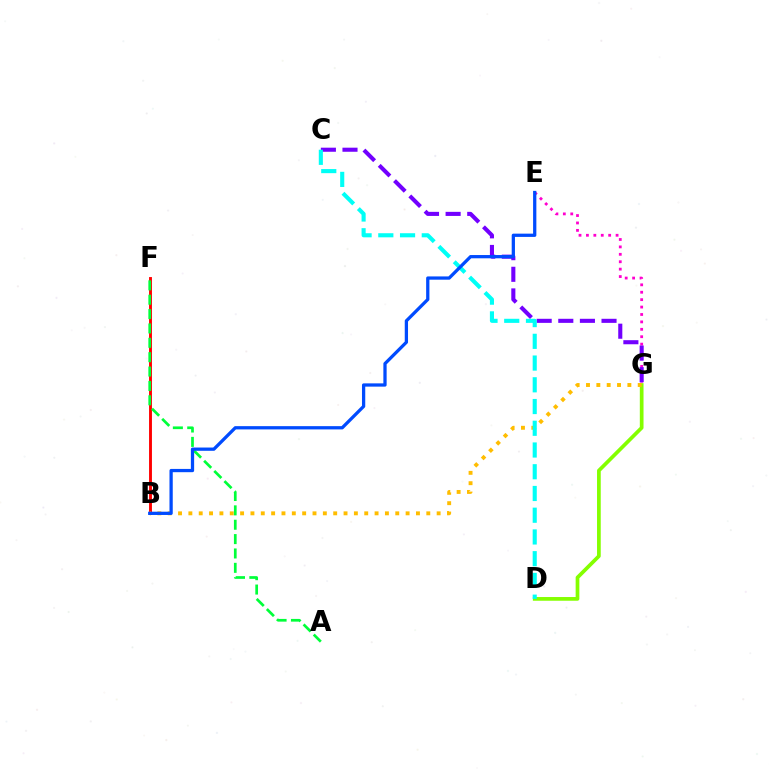{('E', 'G'): [{'color': '#ff00cf', 'line_style': 'dotted', 'thickness': 2.01}], ('B', 'F'): [{'color': '#ff0000', 'line_style': 'solid', 'thickness': 2.08}], ('D', 'G'): [{'color': '#84ff00', 'line_style': 'solid', 'thickness': 2.67}], ('C', 'G'): [{'color': '#7200ff', 'line_style': 'dashed', 'thickness': 2.94}], ('B', 'G'): [{'color': '#ffbd00', 'line_style': 'dotted', 'thickness': 2.81}], ('C', 'D'): [{'color': '#00fff6', 'line_style': 'dashed', 'thickness': 2.95}], ('A', 'F'): [{'color': '#00ff39', 'line_style': 'dashed', 'thickness': 1.95}], ('B', 'E'): [{'color': '#004bff', 'line_style': 'solid', 'thickness': 2.35}]}